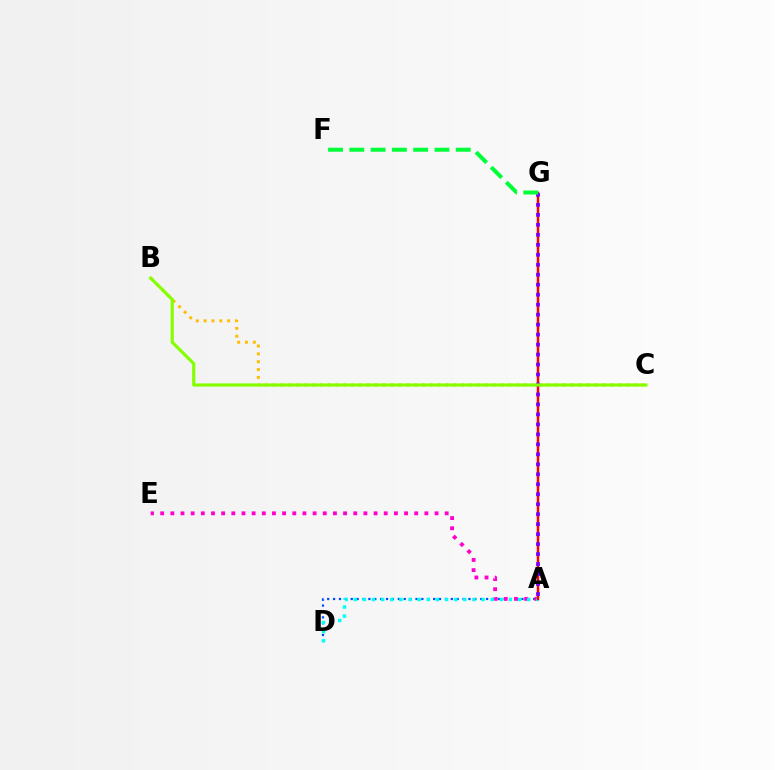{('B', 'C'): [{'color': '#ffbd00', 'line_style': 'dotted', 'thickness': 2.13}, {'color': '#84ff00', 'line_style': 'solid', 'thickness': 2.28}], ('A', 'D'): [{'color': '#004bff', 'line_style': 'dotted', 'thickness': 1.6}, {'color': '#00fff6', 'line_style': 'dotted', 'thickness': 2.48}], ('A', 'E'): [{'color': '#ff00cf', 'line_style': 'dotted', 'thickness': 2.76}], ('A', 'G'): [{'color': '#ff0000', 'line_style': 'solid', 'thickness': 1.75}, {'color': '#7200ff', 'line_style': 'dotted', 'thickness': 2.71}], ('F', 'G'): [{'color': '#00ff39', 'line_style': 'dashed', 'thickness': 2.89}]}